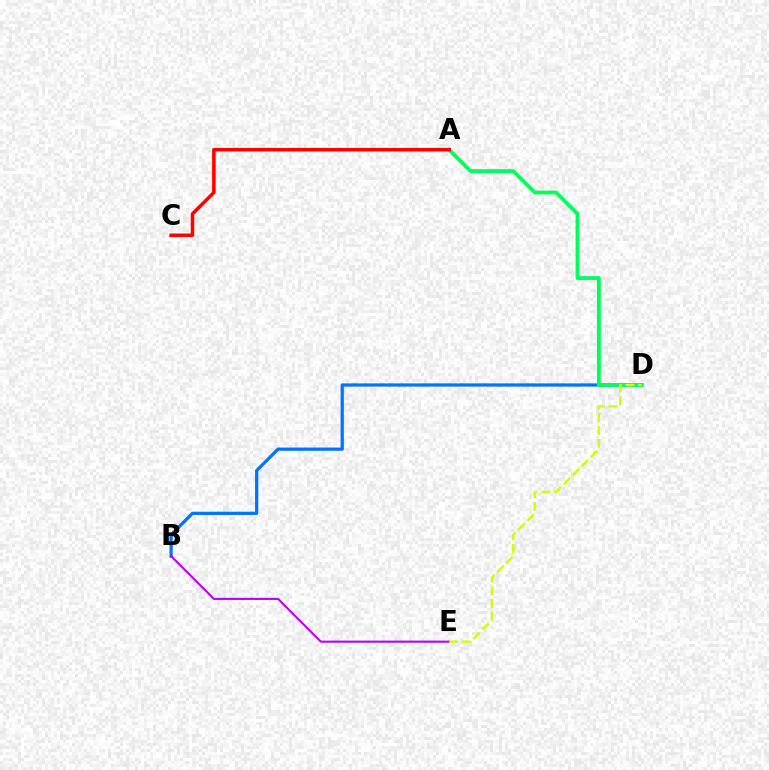{('B', 'D'): [{'color': '#0074ff', 'line_style': 'solid', 'thickness': 2.34}], ('B', 'E'): [{'color': '#b900ff', 'line_style': 'solid', 'thickness': 1.52}], ('A', 'D'): [{'color': '#00ff5c', 'line_style': 'solid', 'thickness': 2.75}], ('D', 'E'): [{'color': '#d1ff00', 'line_style': 'dashed', 'thickness': 1.73}], ('A', 'C'): [{'color': '#ff0000', 'line_style': 'solid', 'thickness': 2.54}]}